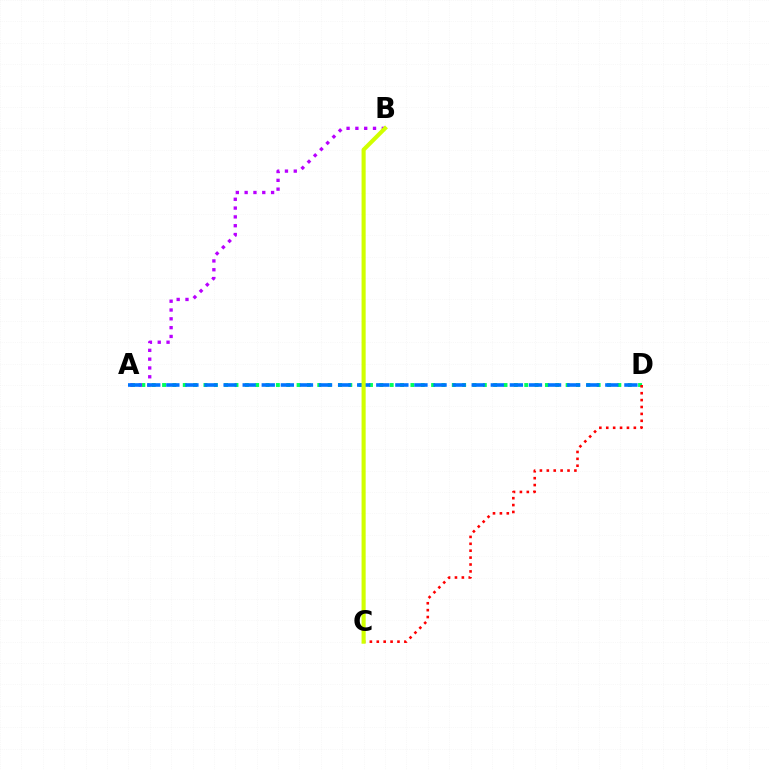{('A', 'D'): [{'color': '#00ff5c', 'line_style': 'dotted', 'thickness': 2.81}, {'color': '#0074ff', 'line_style': 'dashed', 'thickness': 2.59}], ('C', 'D'): [{'color': '#ff0000', 'line_style': 'dotted', 'thickness': 1.87}], ('A', 'B'): [{'color': '#b900ff', 'line_style': 'dotted', 'thickness': 2.4}], ('B', 'C'): [{'color': '#d1ff00', 'line_style': 'solid', 'thickness': 2.96}]}